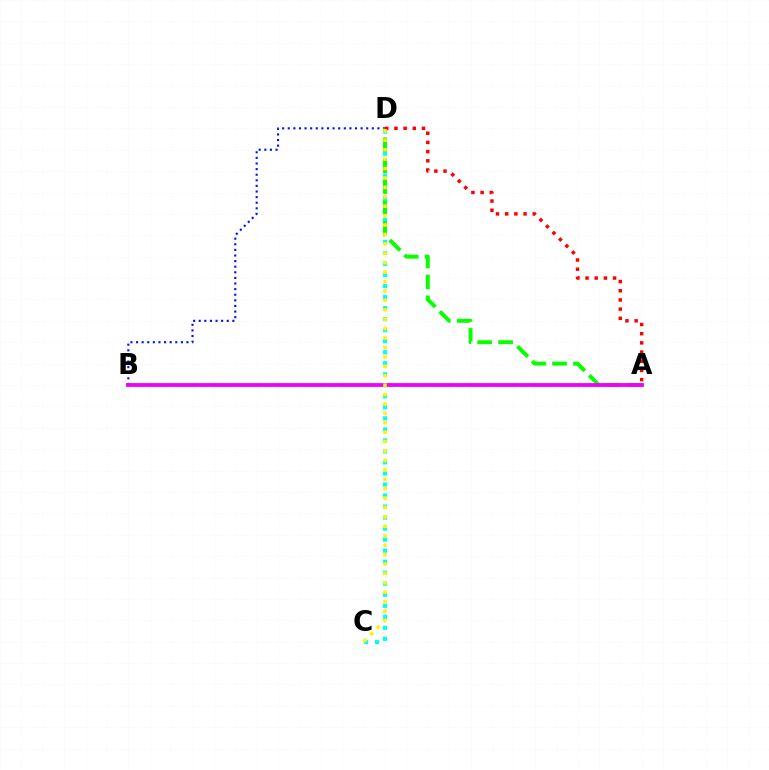{('B', 'D'): [{'color': '#0010ff', 'line_style': 'dotted', 'thickness': 1.52}], ('C', 'D'): [{'color': '#00fff6', 'line_style': 'dotted', 'thickness': 3.0}, {'color': '#fcf500', 'line_style': 'dotted', 'thickness': 2.56}], ('A', 'D'): [{'color': '#08ff00', 'line_style': 'dashed', 'thickness': 2.84}, {'color': '#ff0000', 'line_style': 'dotted', 'thickness': 2.5}], ('A', 'B'): [{'color': '#ee00ff', 'line_style': 'solid', 'thickness': 2.74}]}